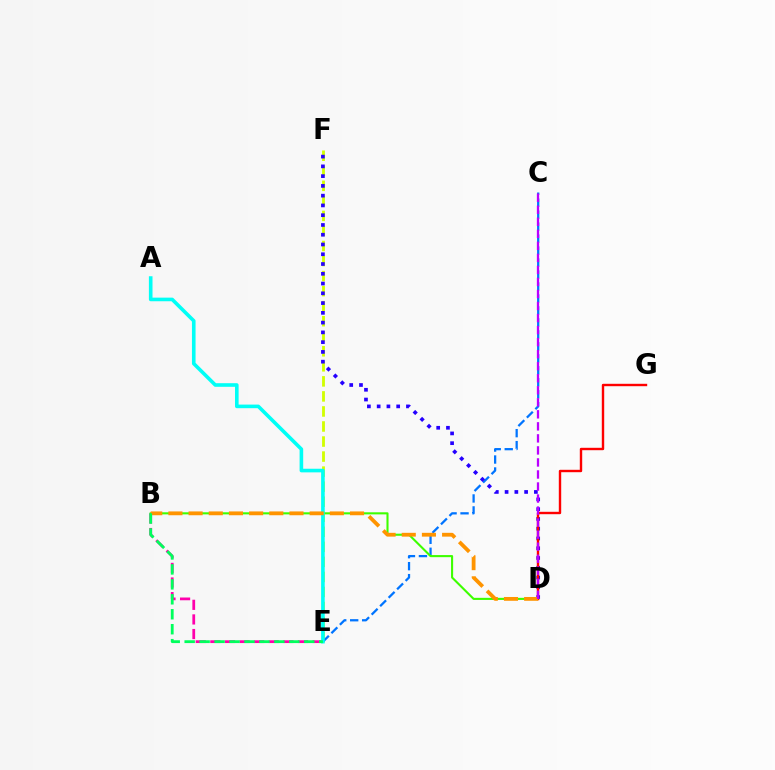{('E', 'F'): [{'color': '#d1ff00', 'line_style': 'dashed', 'thickness': 2.04}], ('C', 'E'): [{'color': '#0074ff', 'line_style': 'dashed', 'thickness': 1.63}], ('D', 'F'): [{'color': '#2500ff', 'line_style': 'dotted', 'thickness': 2.65}], ('B', 'E'): [{'color': '#ff00ac', 'line_style': 'dashed', 'thickness': 1.98}, {'color': '#00ff5c', 'line_style': 'dashed', 'thickness': 2.03}], ('B', 'D'): [{'color': '#3dff00', 'line_style': 'solid', 'thickness': 1.51}, {'color': '#ff9400', 'line_style': 'dashed', 'thickness': 2.74}], ('D', 'G'): [{'color': '#ff0000', 'line_style': 'solid', 'thickness': 1.73}], ('A', 'E'): [{'color': '#00fff6', 'line_style': 'solid', 'thickness': 2.6}], ('C', 'D'): [{'color': '#b900ff', 'line_style': 'dashed', 'thickness': 1.63}]}